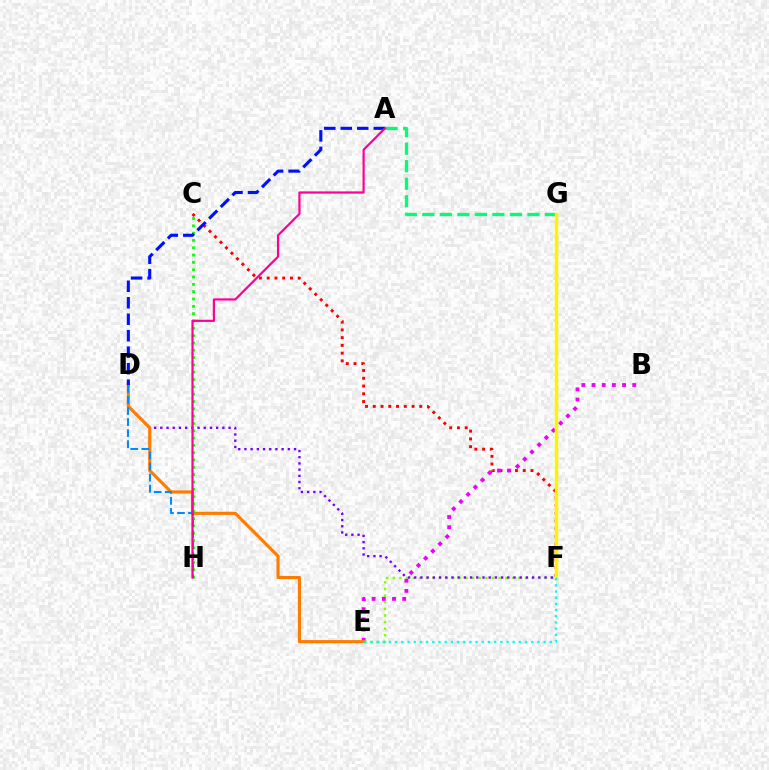{('C', 'F'): [{'color': '#ff0000', 'line_style': 'dotted', 'thickness': 2.11}], ('E', 'F'): [{'color': '#84ff00', 'line_style': 'dotted', 'thickness': 1.8}, {'color': '#00fff6', 'line_style': 'dotted', 'thickness': 1.68}], ('D', 'F'): [{'color': '#7200ff', 'line_style': 'dotted', 'thickness': 1.69}], ('B', 'E'): [{'color': '#ee00ff', 'line_style': 'dotted', 'thickness': 2.77}], ('D', 'E'): [{'color': '#ff7c00', 'line_style': 'solid', 'thickness': 2.27}], ('C', 'H'): [{'color': '#08ff00', 'line_style': 'dotted', 'thickness': 1.99}], ('A', 'G'): [{'color': '#00ff74', 'line_style': 'dashed', 'thickness': 2.38}], ('F', 'G'): [{'color': '#fcf500', 'line_style': 'solid', 'thickness': 2.49}], ('D', 'H'): [{'color': '#008cff', 'line_style': 'dashed', 'thickness': 1.5}], ('A', 'D'): [{'color': '#0010ff', 'line_style': 'dashed', 'thickness': 2.24}], ('A', 'H'): [{'color': '#ff0094', 'line_style': 'solid', 'thickness': 1.59}]}